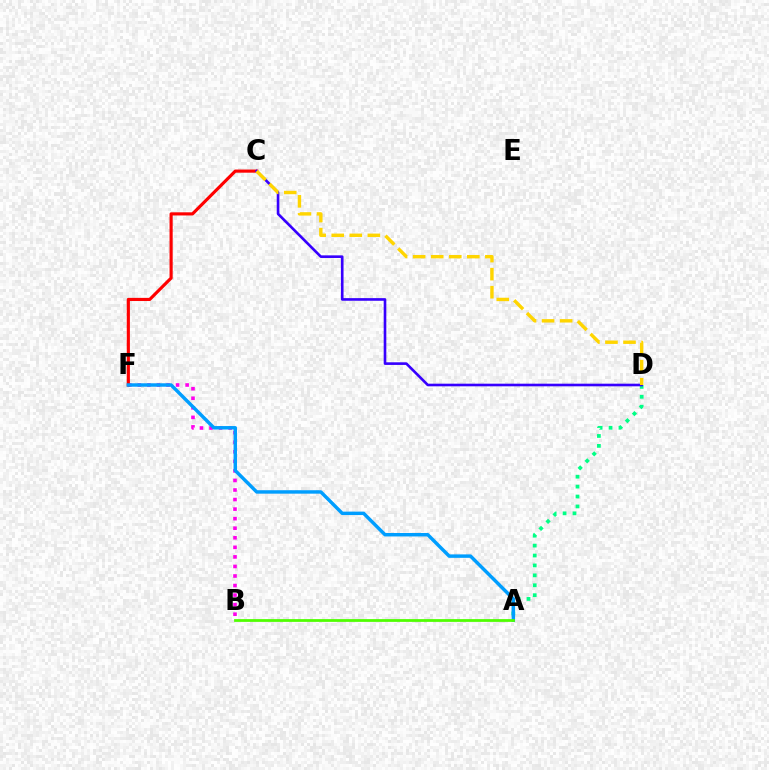{('B', 'F'): [{'color': '#ff00ed', 'line_style': 'dotted', 'thickness': 2.6}], ('C', 'F'): [{'color': '#ff0000', 'line_style': 'solid', 'thickness': 2.27}], ('A', 'D'): [{'color': '#00ff86', 'line_style': 'dotted', 'thickness': 2.69}], ('A', 'F'): [{'color': '#009eff', 'line_style': 'solid', 'thickness': 2.48}], ('C', 'D'): [{'color': '#3700ff', 'line_style': 'solid', 'thickness': 1.89}, {'color': '#ffd500', 'line_style': 'dashed', 'thickness': 2.45}], ('A', 'B'): [{'color': '#4fff00', 'line_style': 'solid', 'thickness': 1.99}]}